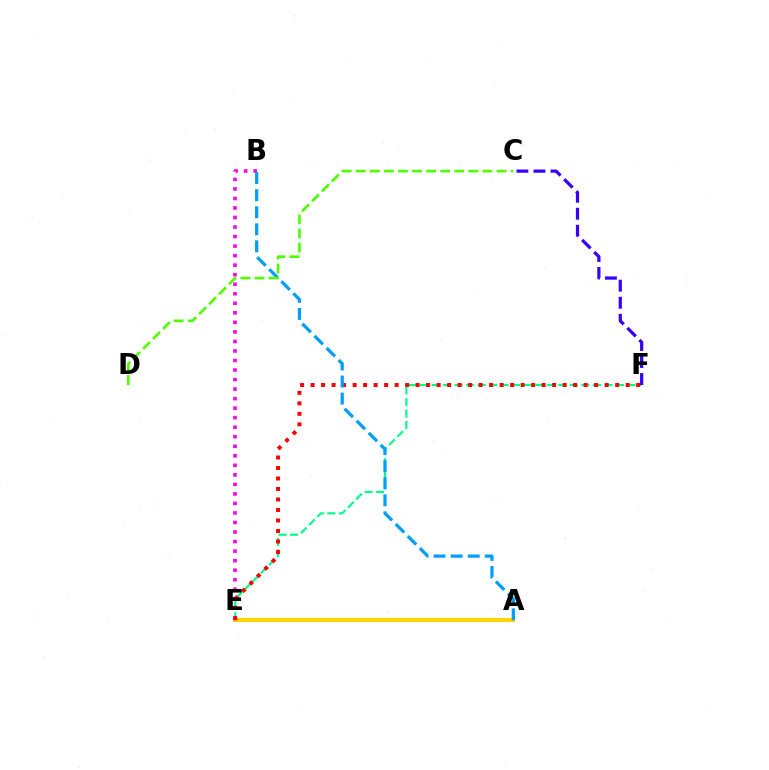{('E', 'F'): [{'color': '#00ff86', 'line_style': 'dashed', 'thickness': 1.57}, {'color': '#ff0000', 'line_style': 'dotted', 'thickness': 2.85}], ('A', 'E'): [{'color': '#ffd500', 'line_style': 'solid', 'thickness': 2.98}], ('B', 'E'): [{'color': '#ff00ed', 'line_style': 'dotted', 'thickness': 2.59}], ('A', 'B'): [{'color': '#009eff', 'line_style': 'dashed', 'thickness': 2.32}], ('C', 'F'): [{'color': '#3700ff', 'line_style': 'dashed', 'thickness': 2.31}], ('C', 'D'): [{'color': '#4fff00', 'line_style': 'dashed', 'thickness': 1.91}]}